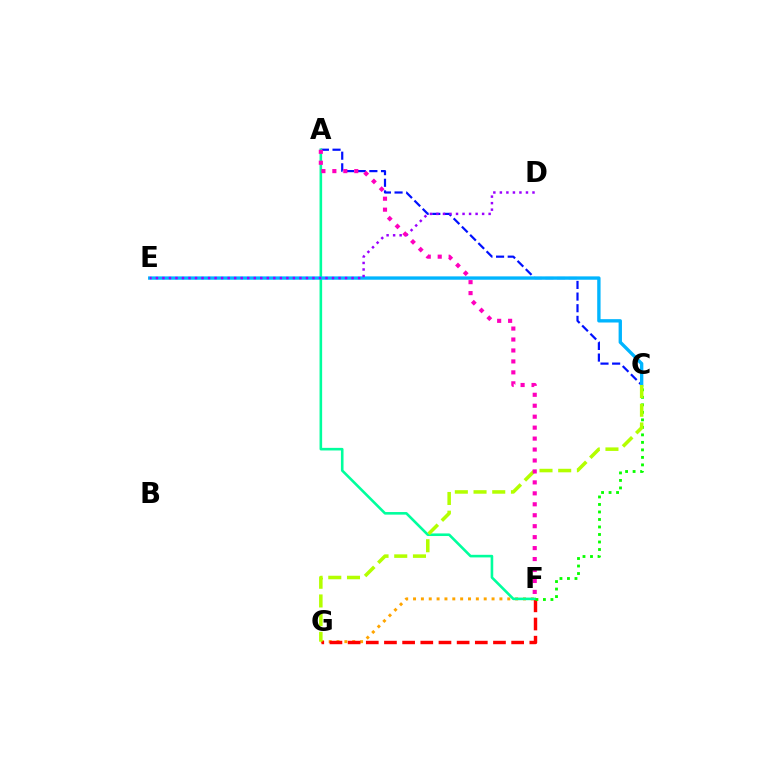{('A', 'C'): [{'color': '#0010ff', 'line_style': 'dashed', 'thickness': 1.58}], ('F', 'G'): [{'color': '#ffa500', 'line_style': 'dotted', 'thickness': 2.13}, {'color': '#ff0000', 'line_style': 'dashed', 'thickness': 2.47}], ('A', 'F'): [{'color': '#00ff9d', 'line_style': 'solid', 'thickness': 1.87}, {'color': '#ff00bd', 'line_style': 'dotted', 'thickness': 2.98}], ('C', 'E'): [{'color': '#00b5ff', 'line_style': 'solid', 'thickness': 2.41}], ('D', 'E'): [{'color': '#9b00ff', 'line_style': 'dotted', 'thickness': 1.77}], ('C', 'F'): [{'color': '#08ff00', 'line_style': 'dotted', 'thickness': 2.04}], ('C', 'G'): [{'color': '#b3ff00', 'line_style': 'dashed', 'thickness': 2.54}]}